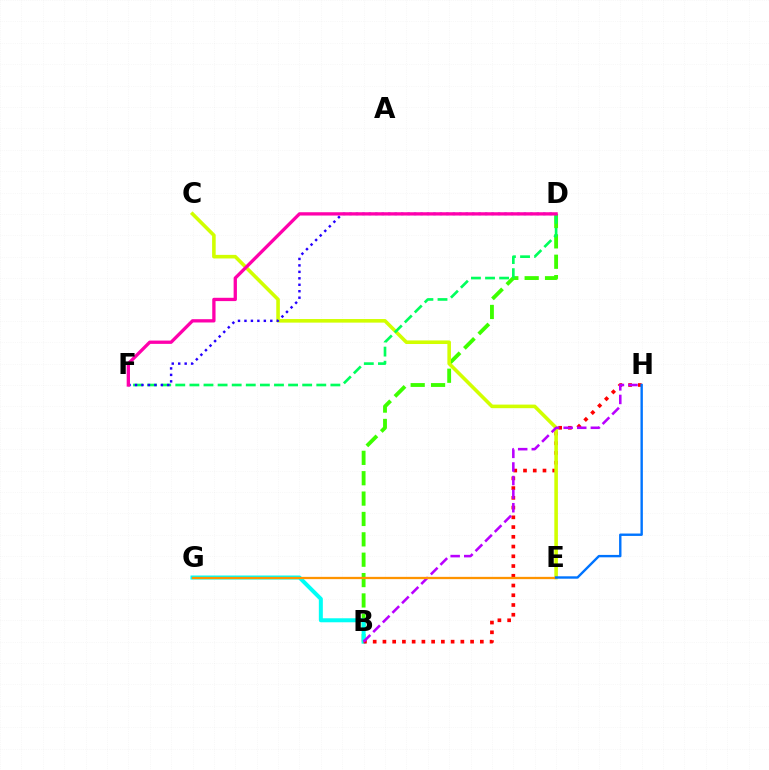{('B', 'D'): [{'color': '#3dff00', 'line_style': 'dashed', 'thickness': 2.77}], ('B', 'G'): [{'color': '#00fff6', 'line_style': 'solid', 'thickness': 2.88}], ('B', 'H'): [{'color': '#ff0000', 'line_style': 'dotted', 'thickness': 2.65}, {'color': '#b900ff', 'line_style': 'dashed', 'thickness': 1.85}], ('C', 'E'): [{'color': '#d1ff00', 'line_style': 'solid', 'thickness': 2.58}], ('E', 'G'): [{'color': '#ff9400', 'line_style': 'solid', 'thickness': 1.64}], ('D', 'F'): [{'color': '#00ff5c', 'line_style': 'dashed', 'thickness': 1.92}, {'color': '#2500ff', 'line_style': 'dotted', 'thickness': 1.75}, {'color': '#ff00ac', 'line_style': 'solid', 'thickness': 2.38}], ('E', 'H'): [{'color': '#0074ff', 'line_style': 'solid', 'thickness': 1.73}]}